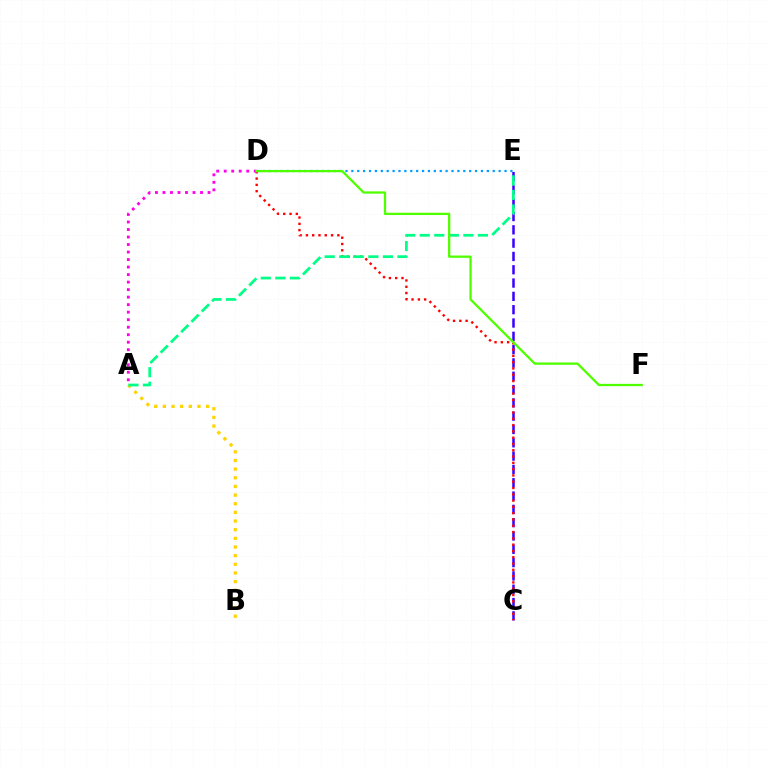{('A', 'B'): [{'color': '#ffd500', 'line_style': 'dotted', 'thickness': 2.35}], ('C', 'E'): [{'color': '#3700ff', 'line_style': 'dashed', 'thickness': 1.81}], ('C', 'D'): [{'color': '#ff0000', 'line_style': 'dotted', 'thickness': 1.71}], ('A', 'D'): [{'color': '#ff00ed', 'line_style': 'dotted', 'thickness': 2.04}], ('A', 'E'): [{'color': '#00ff86', 'line_style': 'dashed', 'thickness': 1.98}], ('D', 'E'): [{'color': '#009eff', 'line_style': 'dotted', 'thickness': 1.6}], ('D', 'F'): [{'color': '#4fff00', 'line_style': 'solid', 'thickness': 1.64}]}